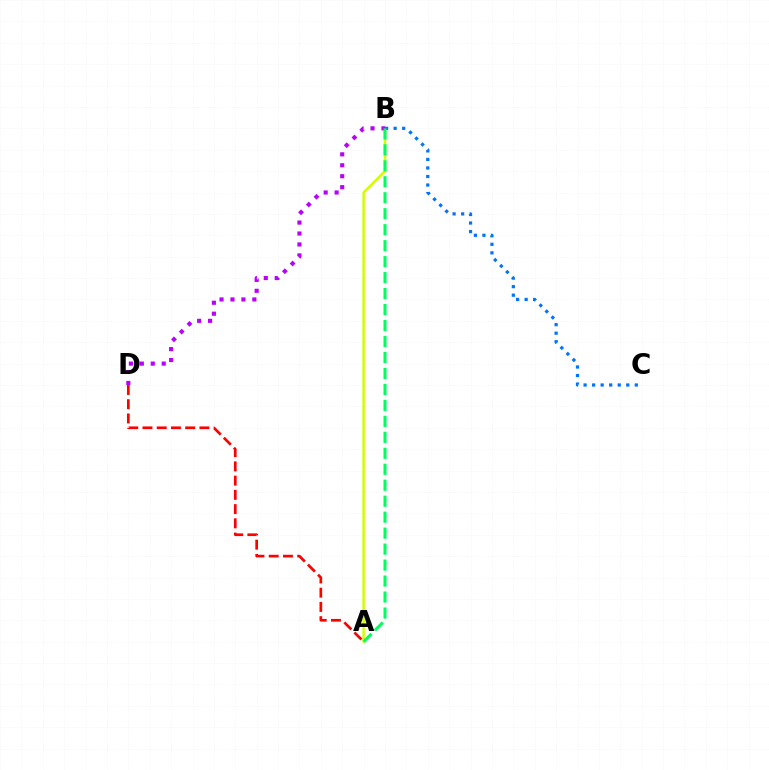{('A', 'B'): [{'color': '#d1ff00', 'line_style': 'solid', 'thickness': 1.79}, {'color': '#00ff5c', 'line_style': 'dashed', 'thickness': 2.17}], ('B', 'D'): [{'color': '#b900ff', 'line_style': 'dotted', 'thickness': 2.97}], ('A', 'D'): [{'color': '#ff0000', 'line_style': 'dashed', 'thickness': 1.93}], ('B', 'C'): [{'color': '#0074ff', 'line_style': 'dotted', 'thickness': 2.32}]}